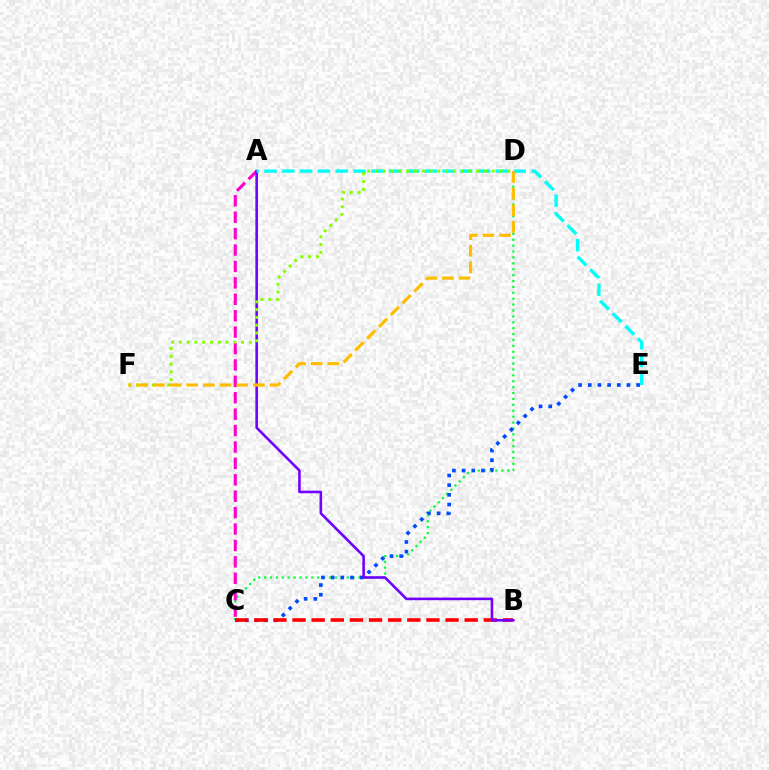{('C', 'D'): [{'color': '#00ff39', 'line_style': 'dotted', 'thickness': 1.6}], ('A', 'C'): [{'color': '#ff00cf', 'line_style': 'dashed', 'thickness': 2.23}], ('C', 'E'): [{'color': '#004bff', 'line_style': 'dotted', 'thickness': 2.63}], ('B', 'C'): [{'color': '#ff0000', 'line_style': 'dashed', 'thickness': 2.6}], ('A', 'B'): [{'color': '#7200ff', 'line_style': 'solid', 'thickness': 1.87}], ('A', 'E'): [{'color': '#00fff6', 'line_style': 'dashed', 'thickness': 2.42}], ('D', 'F'): [{'color': '#84ff00', 'line_style': 'dotted', 'thickness': 2.11}, {'color': '#ffbd00', 'line_style': 'dashed', 'thickness': 2.26}]}